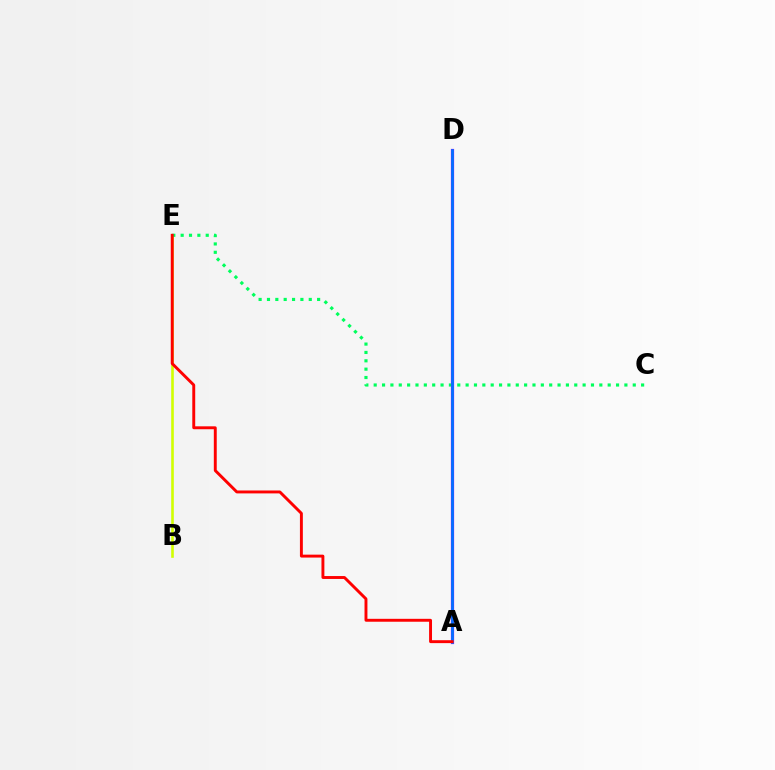{('B', 'E'): [{'color': '#d1ff00', 'line_style': 'solid', 'thickness': 1.88}], ('C', 'E'): [{'color': '#00ff5c', 'line_style': 'dotted', 'thickness': 2.27}], ('A', 'D'): [{'color': '#b900ff', 'line_style': 'solid', 'thickness': 2.32}, {'color': '#0074ff', 'line_style': 'solid', 'thickness': 1.94}], ('A', 'E'): [{'color': '#ff0000', 'line_style': 'solid', 'thickness': 2.1}]}